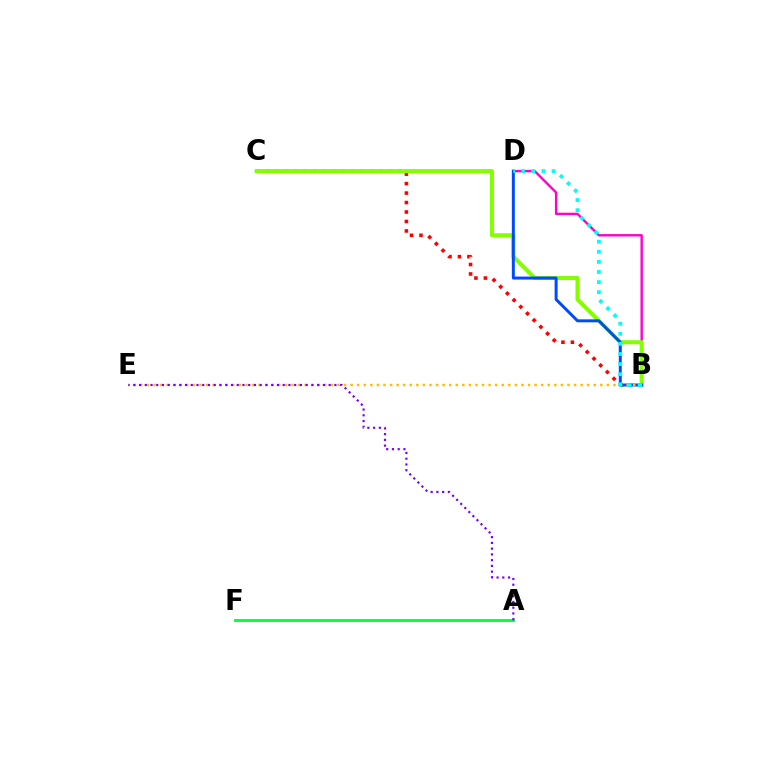{('B', 'D'): [{'color': '#ff00cf', 'line_style': 'solid', 'thickness': 1.72}, {'color': '#004bff', 'line_style': 'solid', 'thickness': 2.14}, {'color': '#00fff6', 'line_style': 'dotted', 'thickness': 2.74}], ('B', 'C'): [{'color': '#ff0000', 'line_style': 'dotted', 'thickness': 2.57}, {'color': '#84ff00', 'line_style': 'solid', 'thickness': 2.91}], ('B', 'E'): [{'color': '#ffbd00', 'line_style': 'dotted', 'thickness': 1.79}], ('A', 'F'): [{'color': '#00ff39', 'line_style': 'solid', 'thickness': 2.03}], ('A', 'E'): [{'color': '#7200ff', 'line_style': 'dotted', 'thickness': 1.56}]}